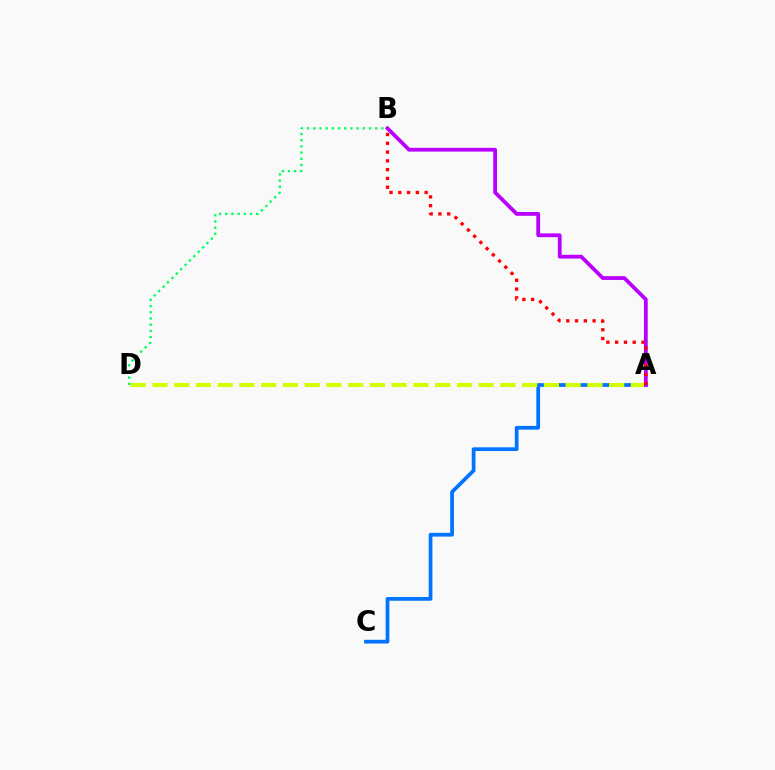{('A', 'C'): [{'color': '#0074ff', 'line_style': 'solid', 'thickness': 2.68}], ('B', 'D'): [{'color': '#00ff5c', 'line_style': 'dotted', 'thickness': 1.68}], ('A', 'D'): [{'color': '#d1ff00', 'line_style': 'dashed', 'thickness': 2.95}], ('A', 'B'): [{'color': '#b900ff', 'line_style': 'solid', 'thickness': 2.72}, {'color': '#ff0000', 'line_style': 'dotted', 'thickness': 2.39}]}